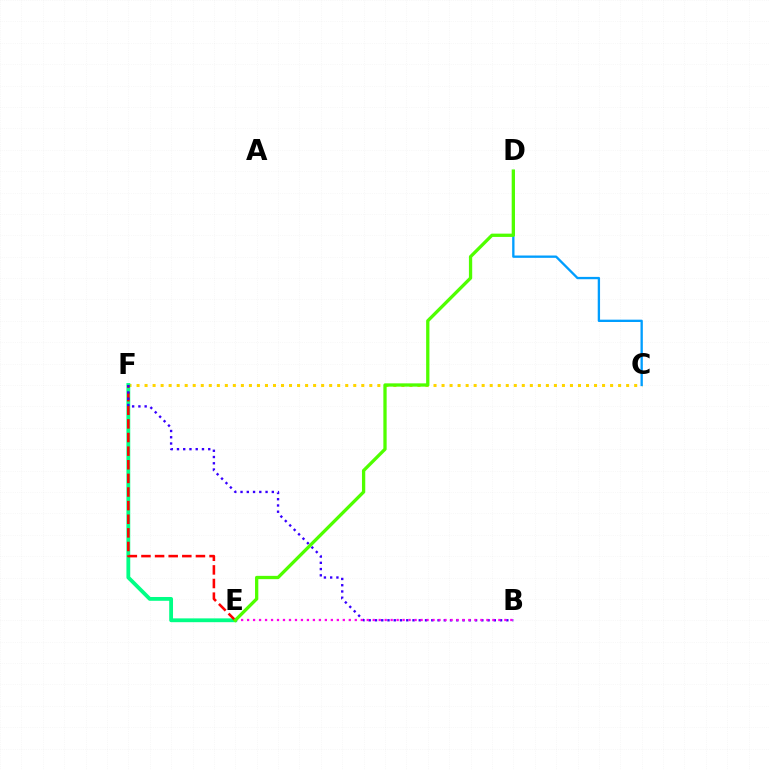{('C', 'F'): [{'color': '#ffd500', 'line_style': 'dotted', 'thickness': 2.18}], ('E', 'F'): [{'color': '#00ff86', 'line_style': 'solid', 'thickness': 2.74}, {'color': '#ff0000', 'line_style': 'dashed', 'thickness': 1.85}], ('C', 'D'): [{'color': '#009eff', 'line_style': 'solid', 'thickness': 1.68}], ('B', 'F'): [{'color': '#3700ff', 'line_style': 'dotted', 'thickness': 1.7}], ('B', 'E'): [{'color': '#ff00ed', 'line_style': 'dotted', 'thickness': 1.63}], ('D', 'E'): [{'color': '#4fff00', 'line_style': 'solid', 'thickness': 2.37}]}